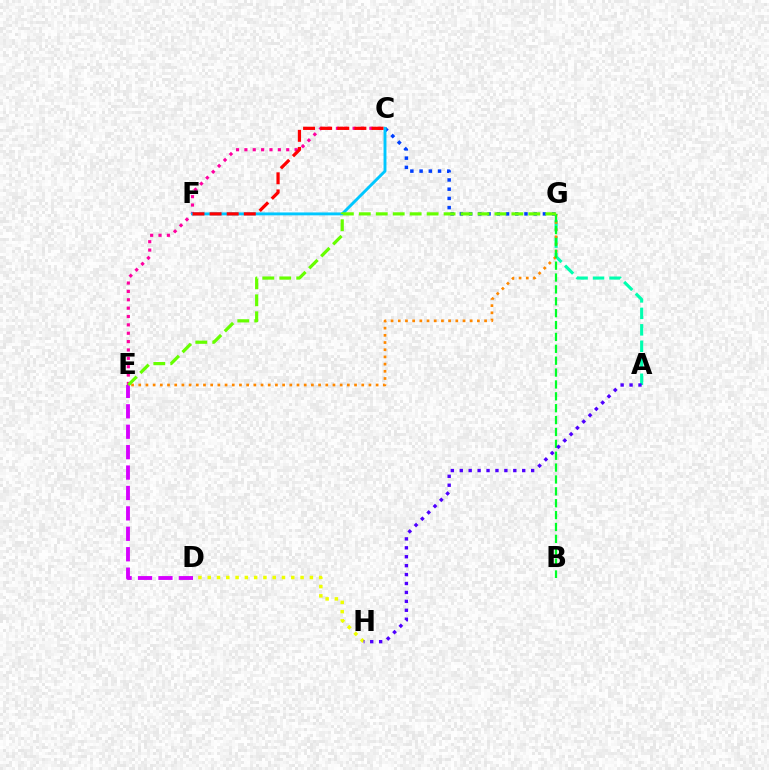{('D', 'E'): [{'color': '#d600ff', 'line_style': 'dashed', 'thickness': 2.77}], ('C', 'E'): [{'color': '#ff00a0', 'line_style': 'dotted', 'thickness': 2.27}], ('C', 'G'): [{'color': '#003fff', 'line_style': 'dotted', 'thickness': 2.51}], ('D', 'H'): [{'color': '#eeff00', 'line_style': 'dotted', 'thickness': 2.52}], ('A', 'G'): [{'color': '#00ffaf', 'line_style': 'dashed', 'thickness': 2.24}], ('E', 'G'): [{'color': '#ff8800', 'line_style': 'dotted', 'thickness': 1.95}, {'color': '#66ff00', 'line_style': 'dashed', 'thickness': 2.3}], ('C', 'F'): [{'color': '#00c7ff', 'line_style': 'solid', 'thickness': 2.09}, {'color': '#ff0000', 'line_style': 'dashed', 'thickness': 2.32}], ('B', 'G'): [{'color': '#00ff27', 'line_style': 'dashed', 'thickness': 1.61}], ('A', 'H'): [{'color': '#4f00ff', 'line_style': 'dotted', 'thickness': 2.42}]}